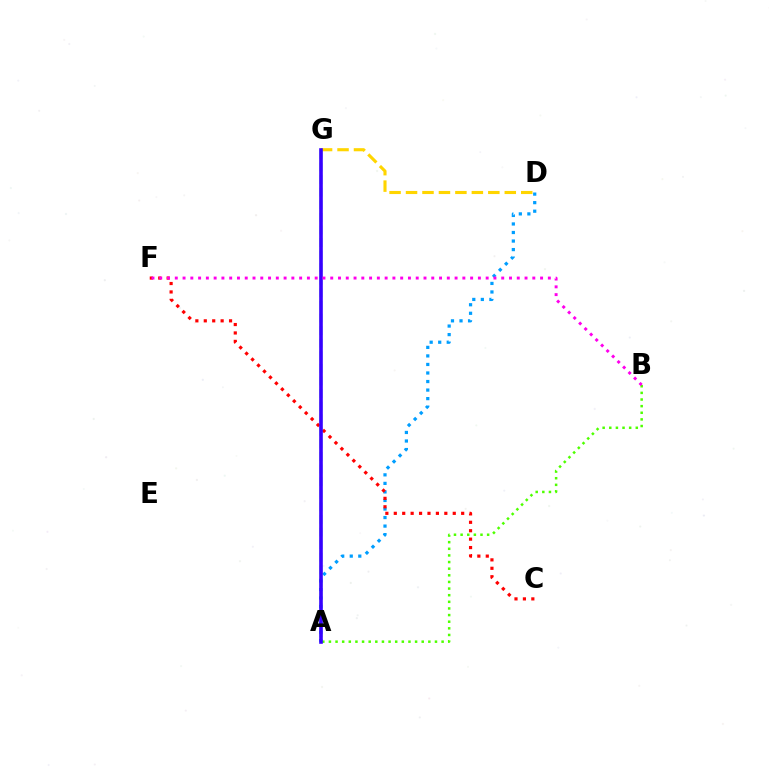{('A', 'D'): [{'color': '#009eff', 'line_style': 'dotted', 'thickness': 2.32}], ('C', 'F'): [{'color': '#ff0000', 'line_style': 'dotted', 'thickness': 2.29}], ('A', 'B'): [{'color': '#4fff00', 'line_style': 'dotted', 'thickness': 1.8}], ('A', 'G'): [{'color': '#00ff86', 'line_style': 'dashed', 'thickness': 1.71}, {'color': '#3700ff', 'line_style': 'solid', 'thickness': 2.59}], ('D', 'G'): [{'color': '#ffd500', 'line_style': 'dashed', 'thickness': 2.24}], ('B', 'F'): [{'color': '#ff00ed', 'line_style': 'dotted', 'thickness': 2.11}]}